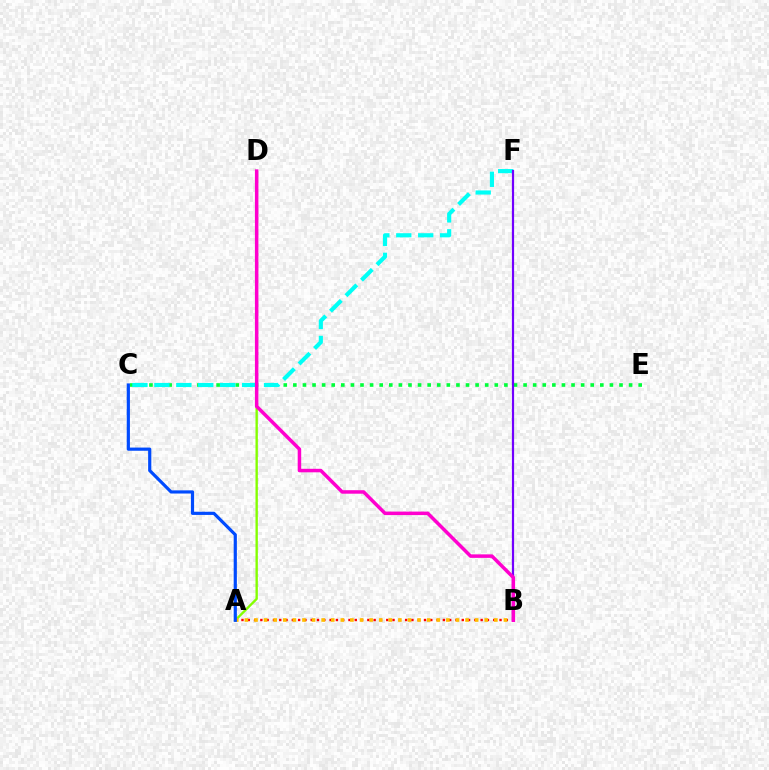{('A', 'B'): [{'color': '#ff0000', 'line_style': 'dotted', 'thickness': 1.71}, {'color': '#ffbd00', 'line_style': 'dotted', 'thickness': 2.61}], ('A', 'D'): [{'color': '#84ff00', 'line_style': 'solid', 'thickness': 1.71}], ('C', 'E'): [{'color': '#00ff39', 'line_style': 'dotted', 'thickness': 2.61}], ('C', 'F'): [{'color': '#00fff6', 'line_style': 'dashed', 'thickness': 2.98}], ('B', 'F'): [{'color': '#7200ff', 'line_style': 'solid', 'thickness': 1.59}], ('B', 'D'): [{'color': '#ff00cf', 'line_style': 'solid', 'thickness': 2.52}], ('A', 'C'): [{'color': '#004bff', 'line_style': 'solid', 'thickness': 2.29}]}